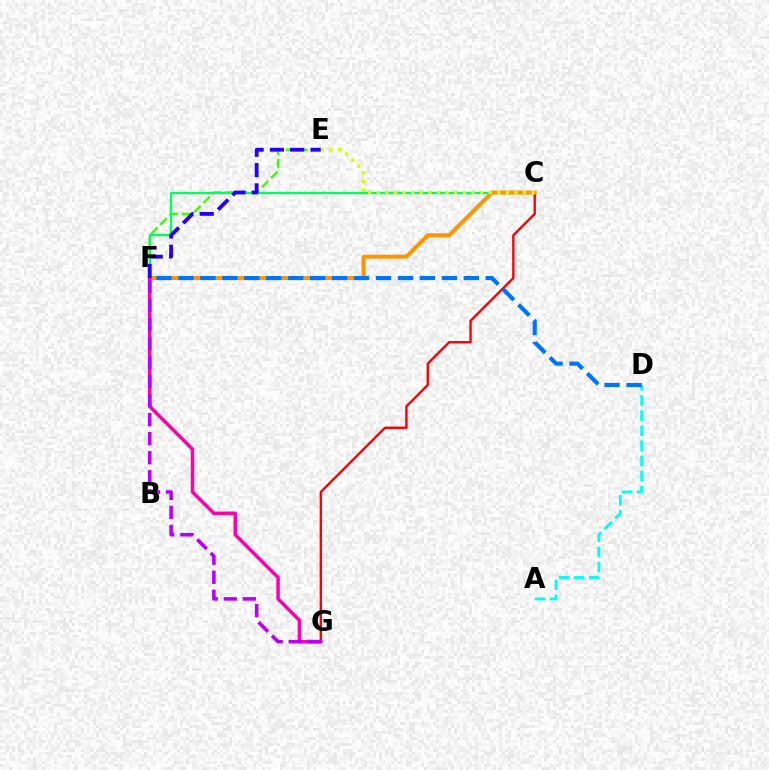{('C', 'G'): [{'color': '#ff0000', 'line_style': 'solid', 'thickness': 1.71}], ('E', 'F'): [{'color': '#3dff00', 'line_style': 'dashed', 'thickness': 1.77}, {'color': '#2500ff', 'line_style': 'dashed', 'thickness': 2.76}], ('C', 'F'): [{'color': '#00ff5c', 'line_style': 'solid', 'thickness': 1.7}, {'color': '#ff9400', 'line_style': 'solid', 'thickness': 2.86}], ('A', 'D'): [{'color': '#00fff6', 'line_style': 'dashed', 'thickness': 2.06}], ('D', 'F'): [{'color': '#0074ff', 'line_style': 'dashed', 'thickness': 2.98}], ('F', 'G'): [{'color': '#ff00ac', 'line_style': 'solid', 'thickness': 2.54}, {'color': '#b900ff', 'line_style': 'dashed', 'thickness': 2.58}], ('C', 'E'): [{'color': '#d1ff00', 'line_style': 'dotted', 'thickness': 2.34}]}